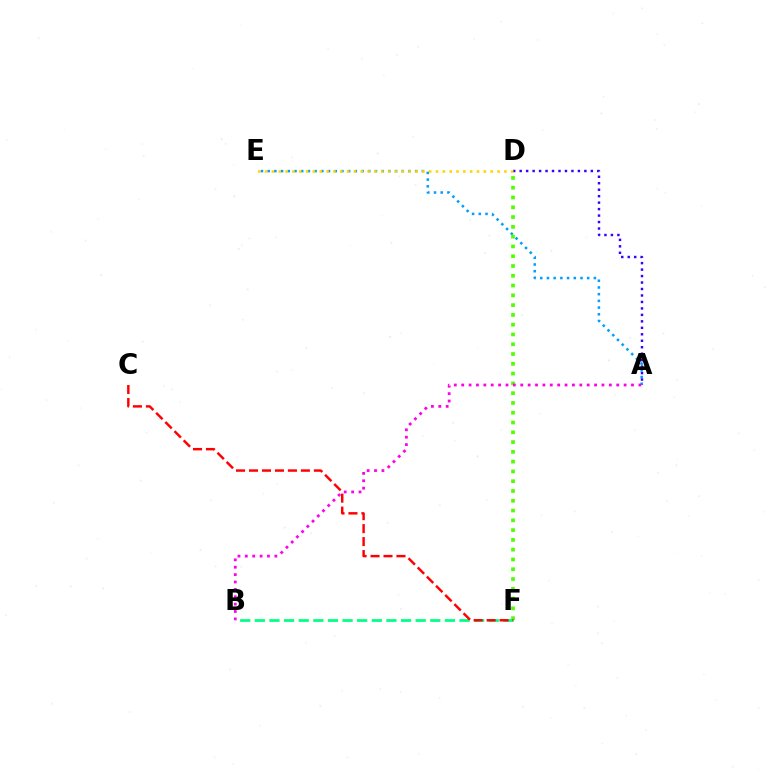{('A', 'E'): [{'color': '#009eff', 'line_style': 'dotted', 'thickness': 1.82}], ('A', 'D'): [{'color': '#3700ff', 'line_style': 'dotted', 'thickness': 1.76}], ('D', 'F'): [{'color': '#4fff00', 'line_style': 'dotted', 'thickness': 2.66}], ('D', 'E'): [{'color': '#ffd500', 'line_style': 'dotted', 'thickness': 1.86}], ('A', 'B'): [{'color': '#ff00ed', 'line_style': 'dotted', 'thickness': 2.01}], ('B', 'F'): [{'color': '#00ff86', 'line_style': 'dashed', 'thickness': 1.99}], ('C', 'F'): [{'color': '#ff0000', 'line_style': 'dashed', 'thickness': 1.76}]}